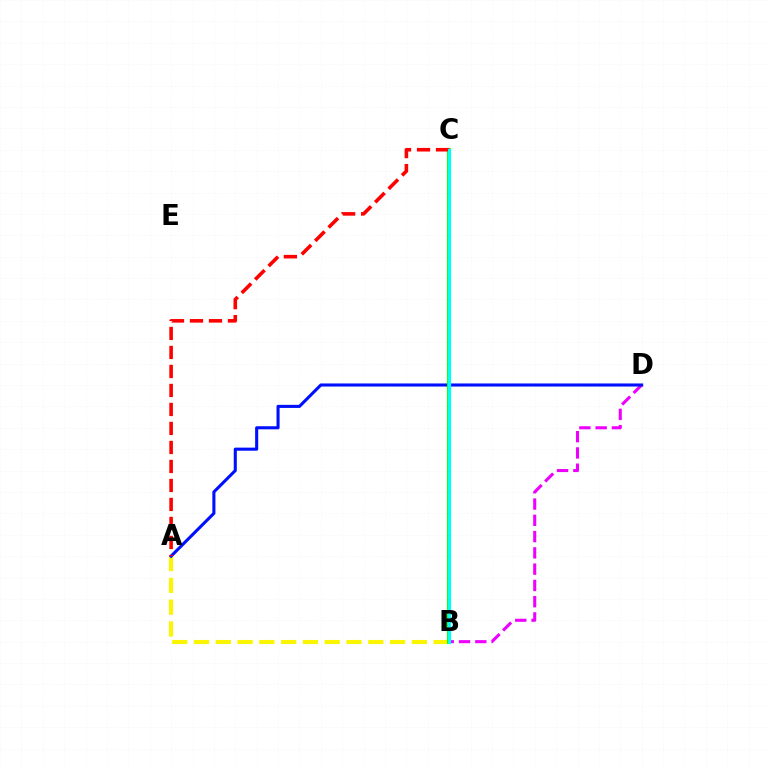{('B', 'D'): [{'color': '#ee00ff', 'line_style': 'dashed', 'thickness': 2.21}], ('A', 'B'): [{'color': '#fcf500', 'line_style': 'dashed', 'thickness': 2.96}], ('A', 'D'): [{'color': '#0010ff', 'line_style': 'solid', 'thickness': 2.22}], ('B', 'C'): [{'color': '#08ff00', 'line_style': 'solid', 'thickness': 2.81}, {'color': '#00fff6', 'line_style': 'solid', 'thickness': 2.27}], ('A', 'C'): [{'color': '#ff0000', 'line_style': 'dashed', 'thickness': 2.58}]}